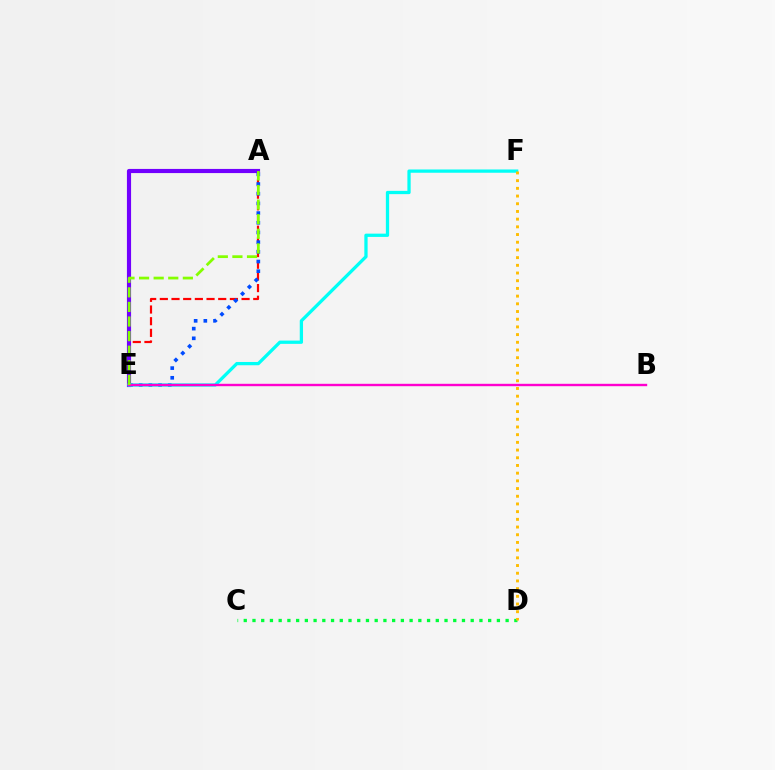{('A', 'E'): [{'color': '#ff0000', 'line_style': 'dashed', 'thickness': 1.59}, {'color': '#004bff', 'line_style': 'dotted', 'thickness': 2.63}, {'color': '#7200ff', 'line_style': 'solid', 'thickness': 2.98}, {'color': '#84ff00', 'line_style': 'dashed', 'thickness': 1.98}], ('C', 'D'): [{'color': '#00ff39', 'line_style': 'dotted', 'thickness': 2.37}], ('E', 'F'): [{'color': '#00fff6', 'line_style': 'solid', 'thickness': 2.36}], ('B', 'E'): [{'color': '#ff00cf', 'line_style': 'solid', 'thickness': 1.72}], ('D', 'F'): [{'color': '#ffbd00', 'line_style': 'dotted', 'thickness': 2.09}]}